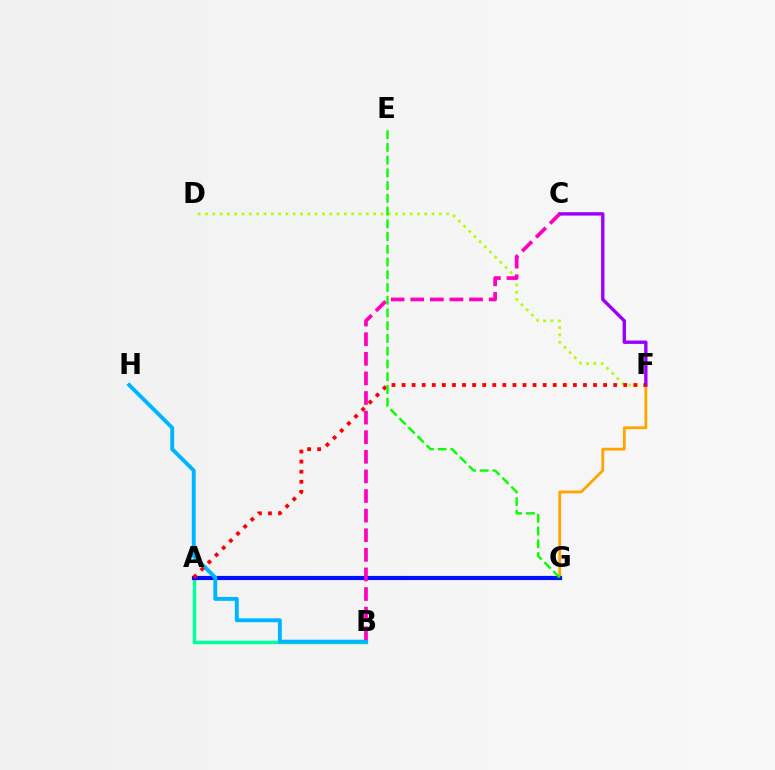{('D', 'F'): [{'color': '#b3ff00', 'line_style': 'dotted', 'thickness': 1.99}], ('A', 'B'): [{'color': '#00ff9d', 'line_style': 'solid', 'thickness': 2.49}], ('F', 'G'): [{'color': '#ffa500', 'line_style': 'solid', 'thickness': 2.03}], ('A', 'G'): [{'color': '#0010ff', 'line_style': 'solid', 'thickness': 3.0}], ('B', 'H'): [{'color': '#00b5ff', 'line_style': 'solid', 'thickness': 2.8}], ('C', 'F'): [{'color': '#9b00ff', 'line_style': 'solid', 'thickness': 2.43}], ('B', 'C'): [{'color': '#ff00bd', 'line_style': 'dashed', 'thickness': 2.66}], ('A', 'F'): [{'color': '#ff0000', 'line_style': 'dotted', 'thickness': 2.74}], ('E', 'G'): [{'color': '#08ff00', 'line_style': 'dashed', 'thickness': 1.73}]}